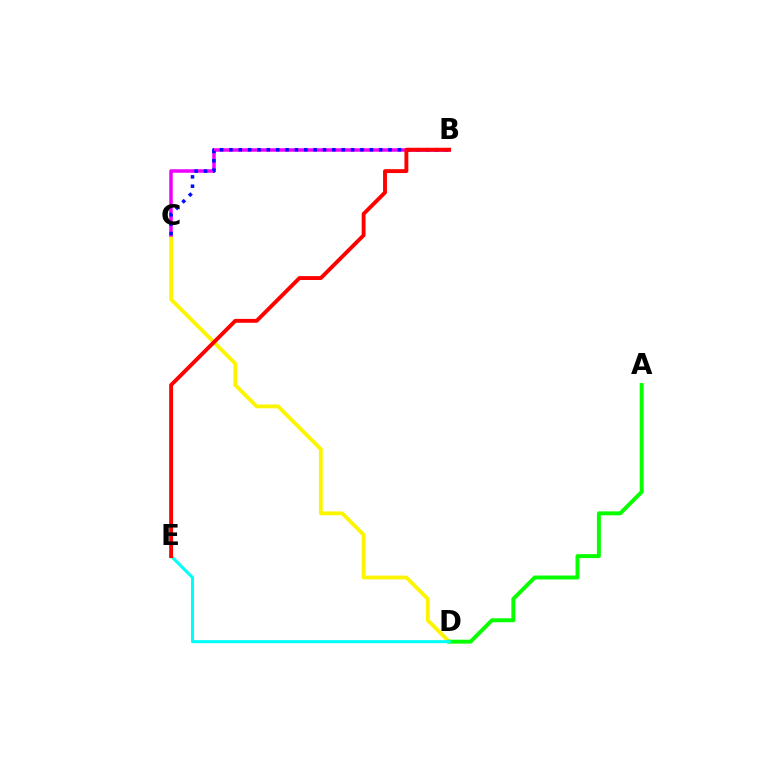{('C', 'D'): [{'color': '#fcf500', 'line_style': 'solid', 'thickness': 2.75}], ('B', 'C'): [{'color': '#ee00ff', 'line_style': 'solid', 'thickness': 2.52}, {'color': '#0010ff', 'line_style': 'dotted', 'thickness': 2.54}], ('A', 'D'): [{'color': '#08ff00', 'line_style': 'solid', 'thickness': 2.84}], ('D', 'E'): [{'color': '#00fff6', 'line_style': 'solid', 'thickness': 2.21}], ('B', 'E'): [{'color': '#ff0000', 'line_style': 'solid', 'thickness': 2.8}]}